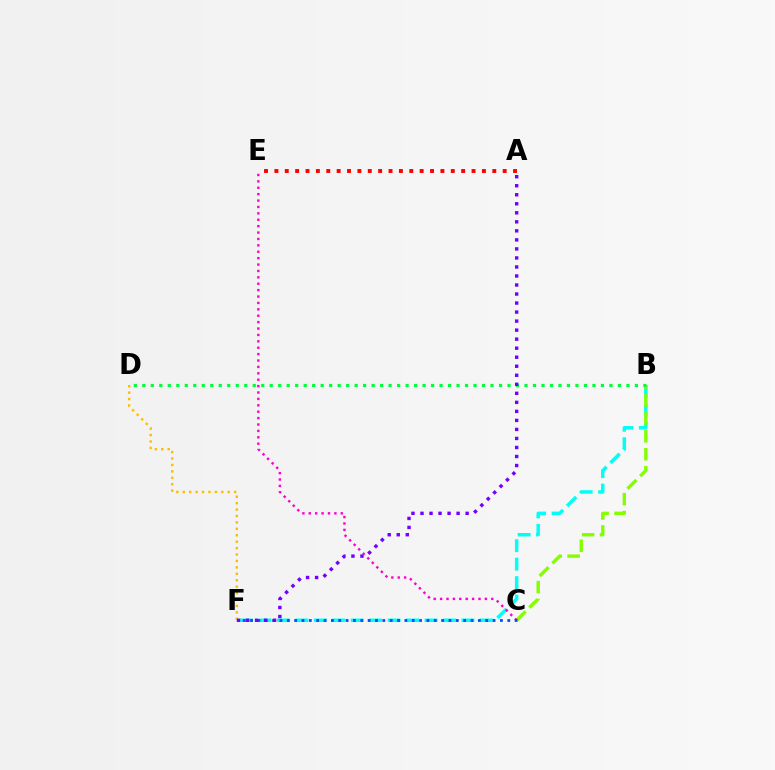{('B', 'F'): [{'color': '#00fff6', 'line_style': 'dashed', 'thickness': 2.51}], ('B', 'C'): [{'color': '#84ff00', 'line_style': 'dashed', 'thickness': 2.44}], ('A', 'E'): [{'color': '#ff0000', 'line_style': 'dotted', 'thickness': 2.82}], ('D', 'F'): [{'color': '#ffbd00', 'line_style': 'dotted', 'thickness': 1.75}], ('C', 'E'): [{'color': '#ff00cf', 'line_style': 'dotted', 'thickness': 1.74}], ('B', 'D'): [{'color': '#00ff39', 'line_style': 'dotted', 'thickness': 2.31}], ('C', 'F'): [{'color': '#004bff', 'line_style': 'dotted', 'thickness': 2.0}], ('A', 'F'): [{'color': '#7200ff', 'line_style': 'dotted', 'thickness': 2.45}]}